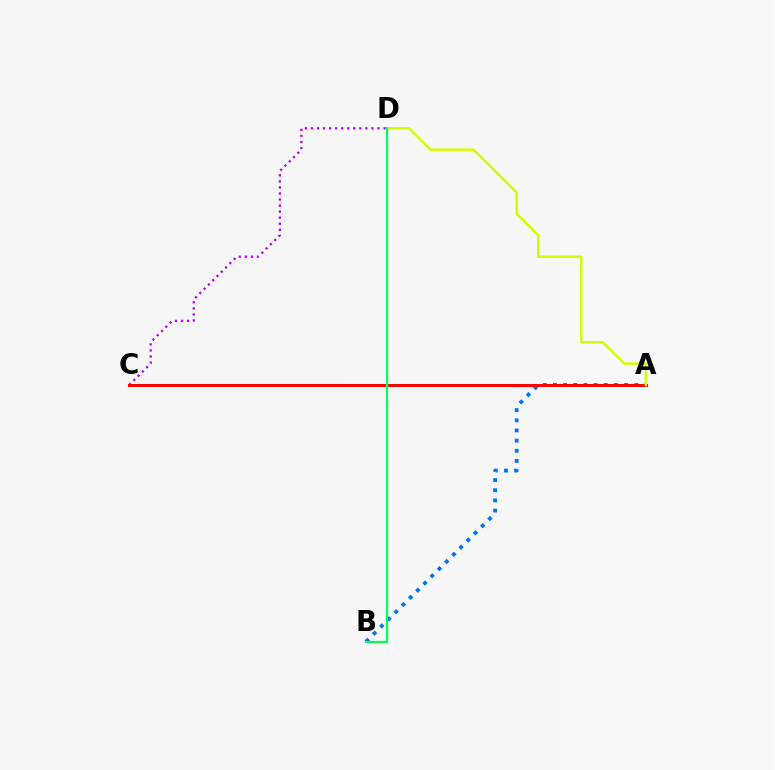{('C', 'D'): [{'color': '#b900ff', 'line_style': 'dotted', 'thickness': 1.64}], ('A', 'B'): [{'color': '#0074ff', 'line_style': 'dotted', 'thickness': 2.76}], ('A', 'C'): [{'color': '#ff0000', 'line_style': 'solid', 'thickness': 2.14}], ('A', 'D'): [{'color': '#d1ff00', 'line_style': 'solid', 'thickness': 1.78}], ('B', 'D'): [{'color': '#00ff5c', 'line_style': 'solid', 'thickness': 1.59}]}